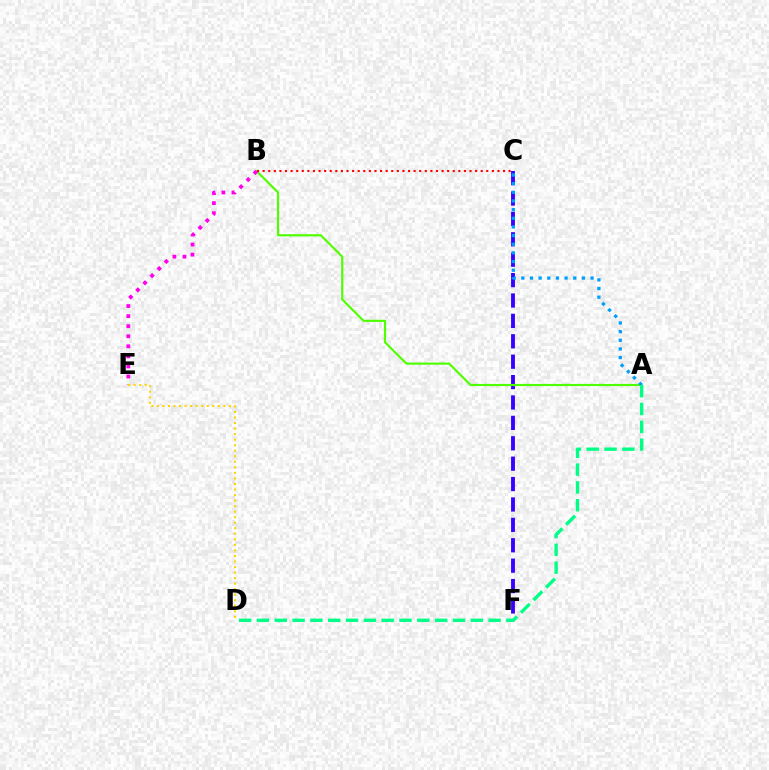{('C', 'F'): [{'color': '#3700ff', 'line_style': 'dashed', 'thickness': 2.77}], ('A', 'B'): [{'color': '#4fff00', 'line_style': 'solid', 'thickness': 1.56}], ('A', 'C'): [{'color': '#009eff', 'line_style': 'dotted', 'thickness': 2.35}], ('B', 'C'): [{'color': '#ff0000', 'line_style': 'dotted', 'thickness': 1.52}], ('B', 'E'): [{'color': '#ff00ed', 'line_style': 'dotted', 'thickness': 2.73}], ('D', 'E'): [{'color': '#ffd500', 'line_style': 'dotted', 'thickness': 1.5}], ('A', 'D'): [{'color': '#00ff86', 'line_style': 'dashed', 'thickness': 2.42}]}